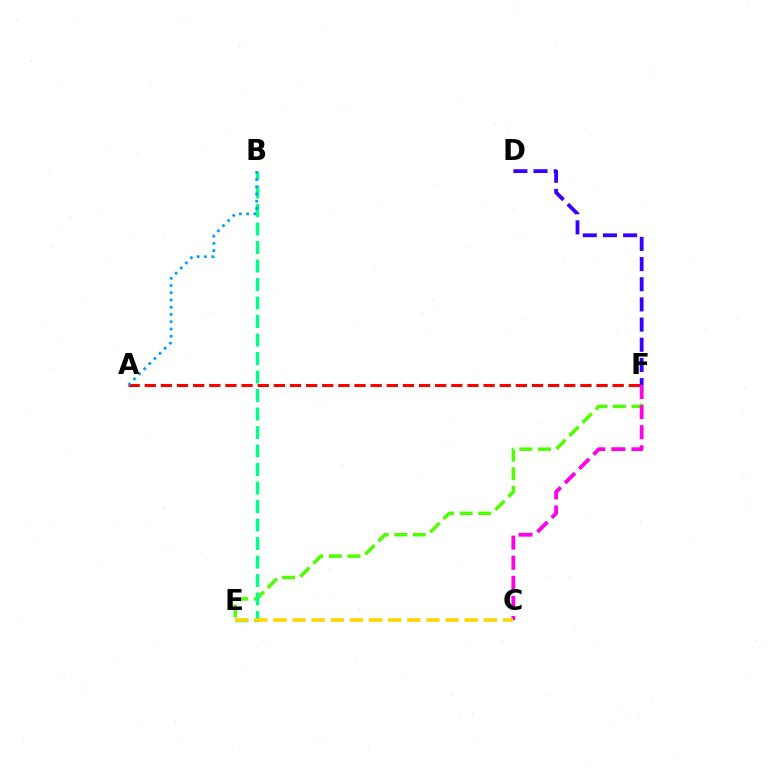{('E', 'F'): [{'color': '#4fff00', 'line_style': 'dashed', 'thickness': 2.52}], ('A', 'F'): [{'color': '#ff0000', 'line_style': 'dashed', 'thickness': 2.19}], ('B', 'E'): [{'color': '#00ff86', 'line_style': 'dashed', 'thickness': 2.51}], ('C', 'F'): [{'color': '#ff00ed', 'line_style': 'dashed', 'thickness': 2.73}], ('C', 'E'): [{'color': '#ffd500', 'line_style': 'dashed', 'thickness': 2.6}], ('D', 'F'): [{'color': '#3700ff', 'line_style': 'dashed', 'thickness': 2.74}], ('A', 'B'): [{'color': '#009eff', 'line_style': 'dotted', 'thickness': 1.97}]}